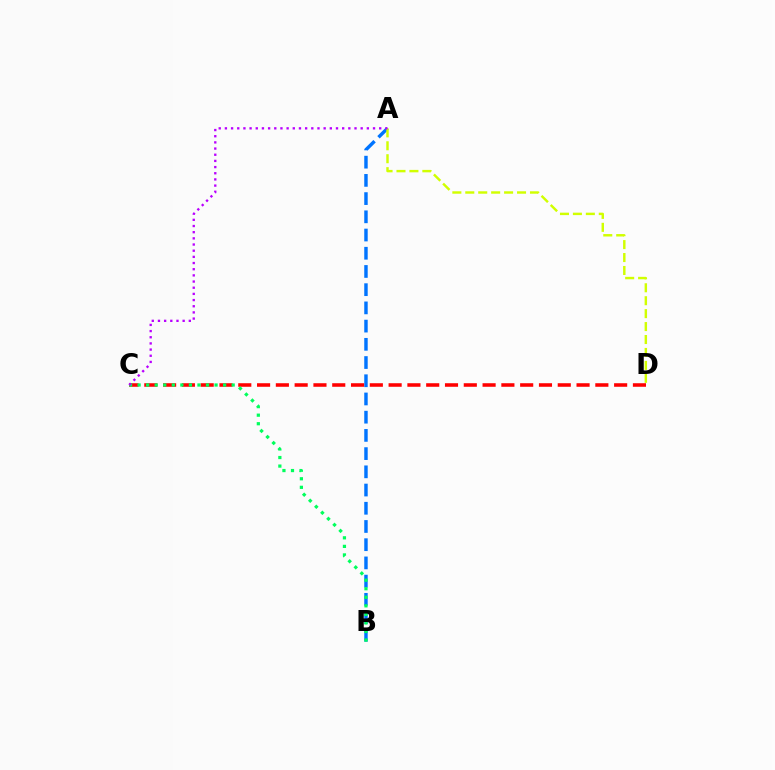{('A', 'B'): [{'color': '#0074ff', 'line_style': 'dashed', 'thickness': 2.47}], ('A', 'D'): [{'color': '#d1ff00', 'line_style': 'dashed', 'thickness': 1.76}], ('C', 'D'): [{'color': '#ff0000', 'line_style': 'dashed', 'thickness': 2.55}], ('B', 'C'): [{'color': '#00ff5c', 'line_style': 'dotted', 'thickness': 2.32}], ('A', 'C'): [{'color': '#b900ff', 'line_style': 'dotted', 'thickness': 1.68}]}